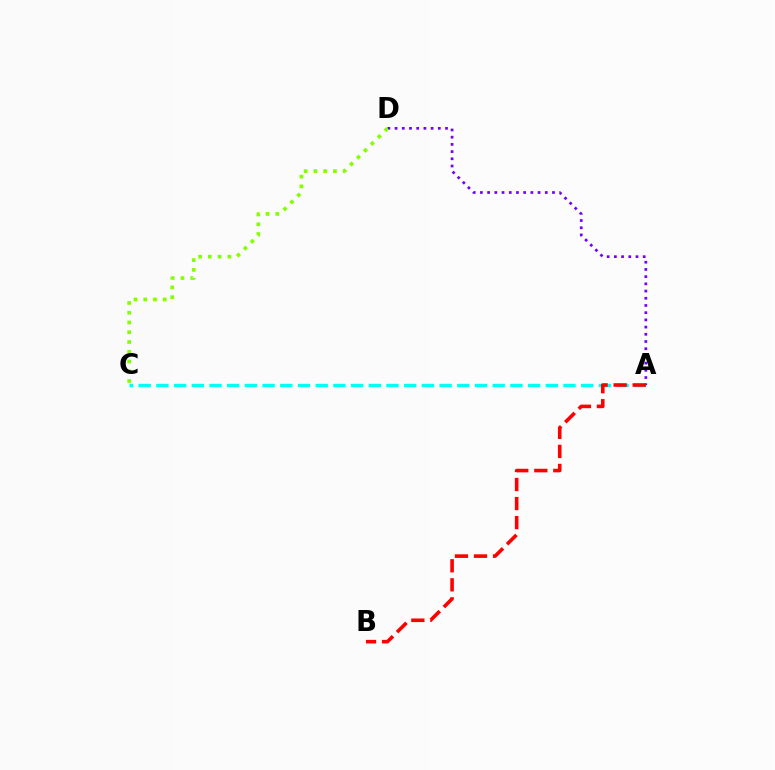{('A', 'C'): [{'color': '#00fff6', 'line_style': 'dashed', 'thickness': 2.4}], ('A', 'D'): [{'color': '#7200ff', 'line_style': 'dotted', 'thickness': 1.96}], ('A', 'B'): [{'color': '#ff0000', 'line_style': 'dashed', 'thickness': 2.59}], ('C', 'D'): [{'color': '#84ff00', 'line_style': 'dotted', 'thickness': 2.65}]}